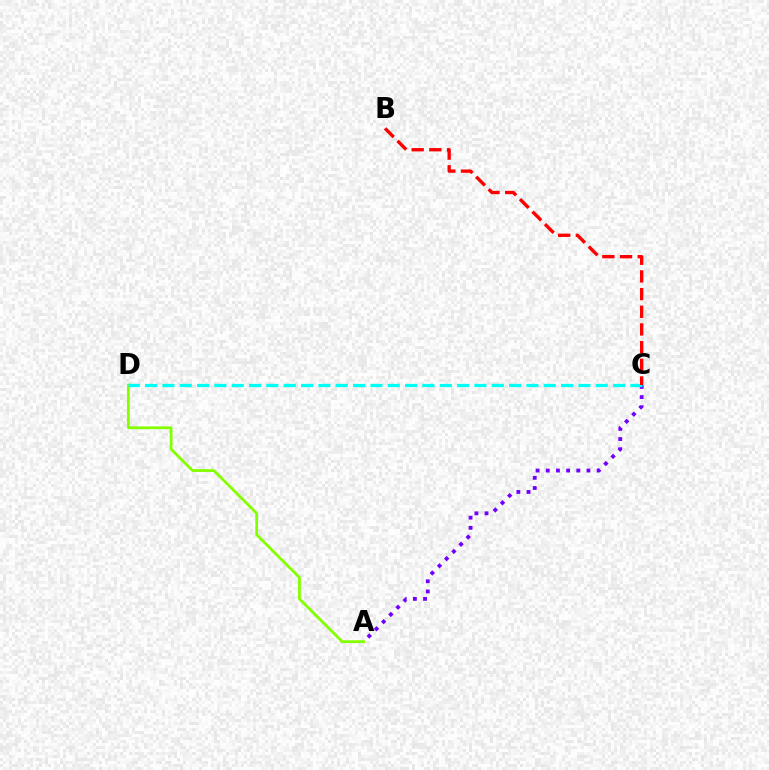{('A', 'D'): [{'color': '#84ff00', 'line_style': 'solid', 'thickness': 2.0}], ('A', 'C'): [{'color': '#7200ff', 'line_style': 'dotted', 'thickness': 2.76}], ('C', 'D'): [{'color': '#00fff6', 'line_style': 'dashed', 'thickness': 2.35}], ('B', 'C'): [{'color': '#ff0000', 'line_style': 'dashed', 'thickness': 2.4}]}